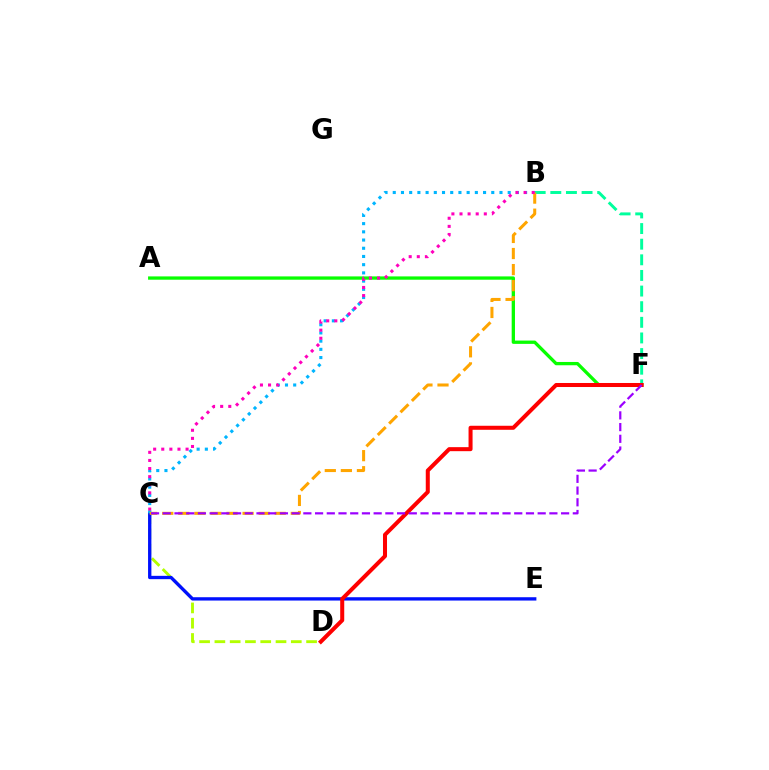{('B', 'F'): [{'color': '#00ff9d', 'line_style': 'dashed', 'thickness': 2.12}], ('C', 'D'): [{'color': '#b3ff00', 'line_style': 'dashed', 'thickness': 2.08}], ('C', 'E'): [{'color': '#0010ff', 'line_style': 'solid', 'thickness': 2.4}], ('A', 'F'): [{'color': '#08ff00', 'line_style': 'solid', 'thickness': 2.38}], ('B', 'C'): [{'color': '#00b5ff', 'line_style': 'dotted', 'thickness': 2.23}, {'color': '#ffa500', 'line_style': 'dashed', 'thickness': 2.18}, {'color': '#ff00bd', 'line_style': 'dotted', 'thickness': 2.2}], ('D', 'F'): [{'color': '#ff0000', 'line_style': 'solid', 'thickness': 2.89}], ('C', 'F'): [{'color': '#9b00ff', 'line_style': 'dashed', 'thickness': 1.59}]}